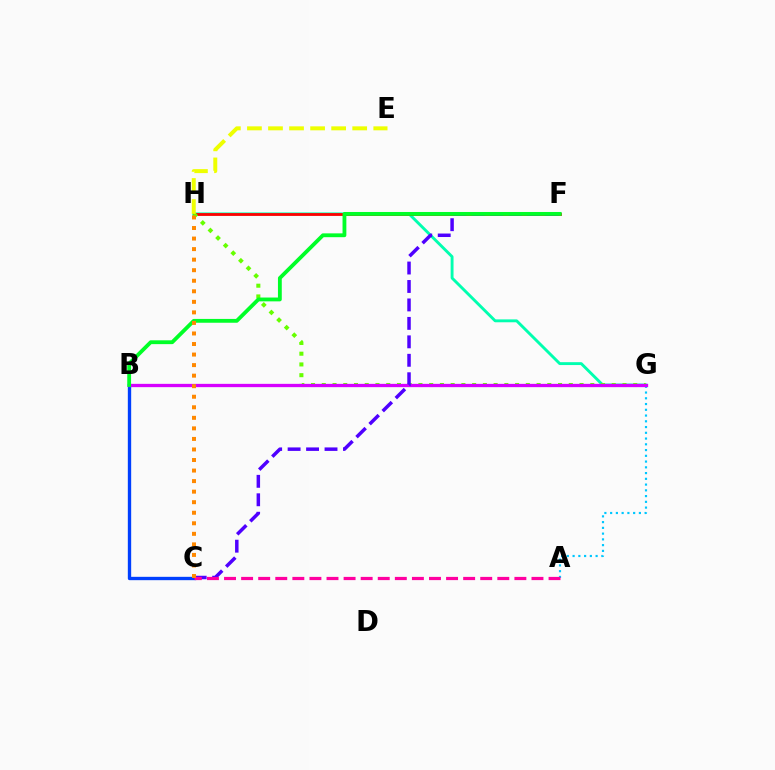{('A', 'G'): [{'color': '#00c7ff', 'line_style': 'dotted', 'thickness': 1.56}], ('G', 'H'): [{'color': '#00ffaf', 'line_style': 'solid', 'thickness': 2.08}, {'color': '#66ff00', 'line_style': 'dotted', 'thickness': 2.92}], ('F', 'H'): [{'color': '#ff0000', 'line_style': 'solid', 'thickness': 2.01}], ('B', 'C'): [{'color': '#003fff', 'line_style': 'solid', 'thickness': 2.41}], ('B', 'G'): [{'color': '#d600ff', 'line_style': 'solid', 'thickness': 2.37}], ('C', 'F'): [{'color': '#4f00ff', 'line_style': 'dashed', 'thickness': 2.51}], ('B', 'F'): [{'color': '#00ff27', 'line_style': 'solid', 'thickness': 2.75}], ('A', 'C'): [{'color': '#ff00a0', 'line_style': 'dashed', 'thickness': 2.32}], ('C', 'H'): [{'color': '#ff8800', 'line_style': 'dotted', 'thickness': 2.87}], ('E', 'H'): [{'color': '#eeff00', 'line_style': 'dashed', 'thickness': 2.86}]}